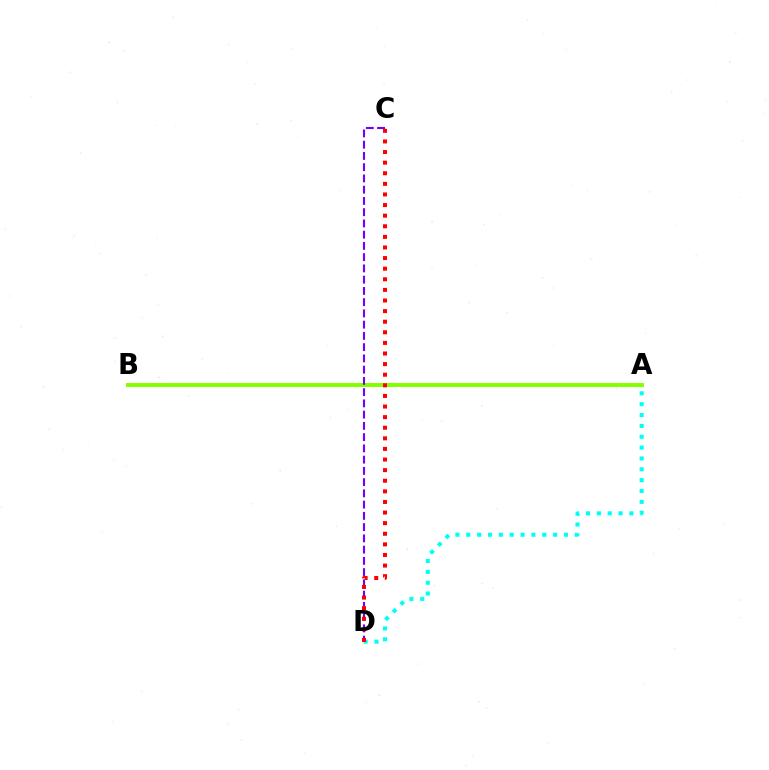{('A', 'B'): [{'color': '#84ff00', 'line_style': 'solid', 'thickness': 2.86}], ('C', 'D'): [{'color': '#7200ff', 'line_style': 'dashed', 'thickness': 1.53}, {'color': '#ff0000', 'line_style': 'dotted', 'thickness': 2.88}], ('A', 'D'): [{'color': '#00fff6', 'line_style': 'dotted', 'thickness': 2.95}]}